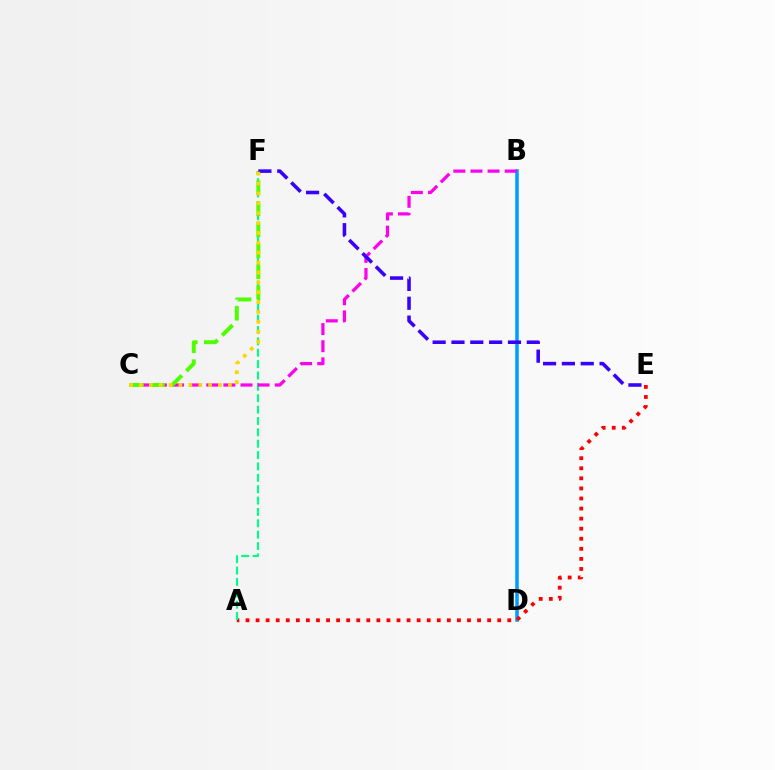{('B', 'D'): [{'color': '#009eff', 'line_style': 'solid', 'thickness': 2.56}], ('A', 'E'): [{'color': '#ff0000', 'line_style': 'dotted', 'thickness': 2.74}], ('A', 'F'): [{'color': '#00ff86', 'line_style': 'dashed', 'thickness': 1.54}], ('B', 'C'): [{'color': '#ff00ed', 'line_style': 'dashed', 'thickness': 2.32}], ('C', 'F'): [{'color': '#4fff00', 'line_style': 'dashed', 'thickness': 2.85}, {'color': '#ffd500', 'line_style': 'dotted', 'thickness': 2.68}], ('E', 'F'): [{'color': '#3700ff', 'line_style': 'dashed', 'thickness': 2.56}]}